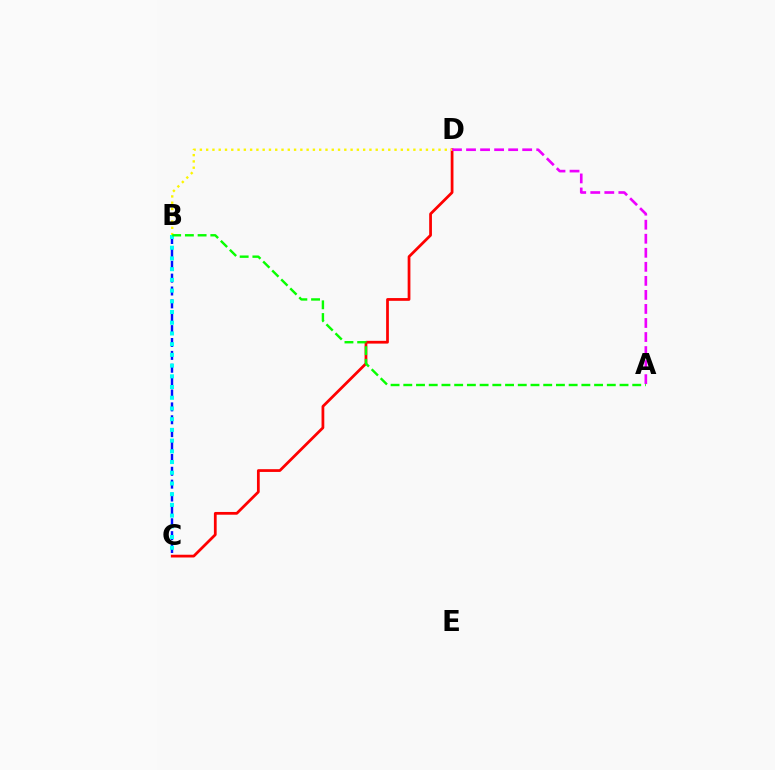{('B', 'C'): [{'color': '#0010ff', 'line_style': 'dashed', 'thickness': 1.75}, {'color': '#00fff6', 'line_style': 'dotted', 'thickness': 2.91}], ('C', 'D'): [{'color': '#ff0000', 'line_style': 'solid', 'thickness': 1.98}], ('A', 'D'): [{'color': '#ee00ff', 'line_style': 'dashed', 'thickness': 1.91}], ('B', 'D'): [{'color': '#fcf500', 'line_style': 'dotted', 'thickness': 1.71}], ('A', 'B'): [{'color': '#08ff00', 'line_style': 'dashed', 'thickness': 1.73}]}